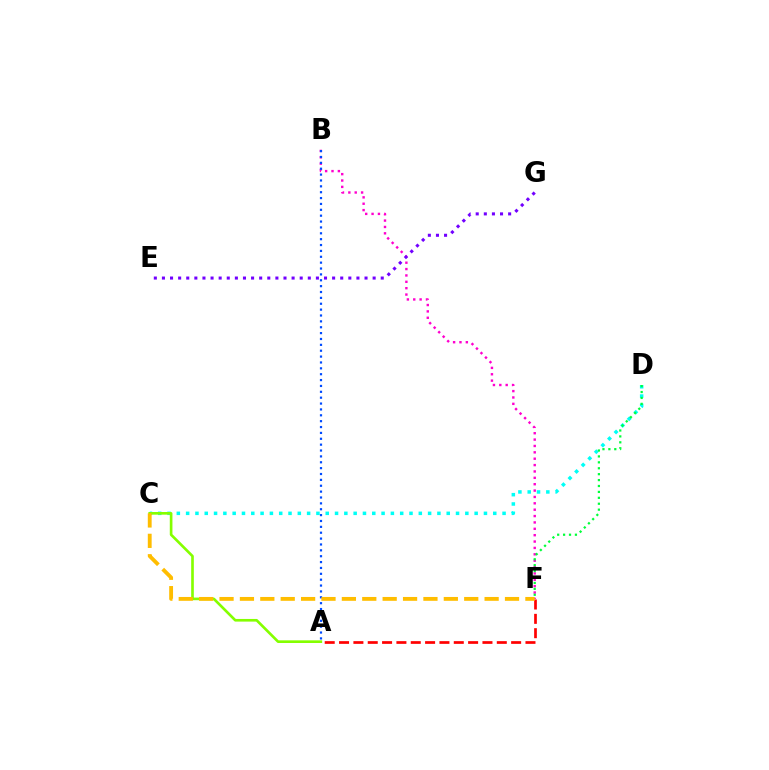{('C', 'D'): [{'color': '#00fff6', 'line_style': 'dotted', 'thickness': 2.53}], ('A', 'C'): [{'color': '#84ff00', 'line_style': 'solid', 'thickness': 1.91}], ('B', 'F'): [{'color': '#ff00cf', 'line_style': 'dotted', 'thickness': 1.73}], ('A', 'B'): [{'color': '#004bff', 'line_style': 'dotted', 'thickness': 1.6}], ('E', 'G'): [{'color': '#7200ff', 'line_style': 'dotted', 'thickness': 2.2}], ('D', 'F'): [{'color': '#00ff39', 'line_style': 'dotted', 'thickness': 1.61}], ('A', 'F'): [{'color': '#ff0000', 'line_style': 'dashed', 'thickness': 1.95}], ('C', 'F'): [{'color': '#ffbd00', 'line_style': 'dashed', 'thickness': 2.77}]}